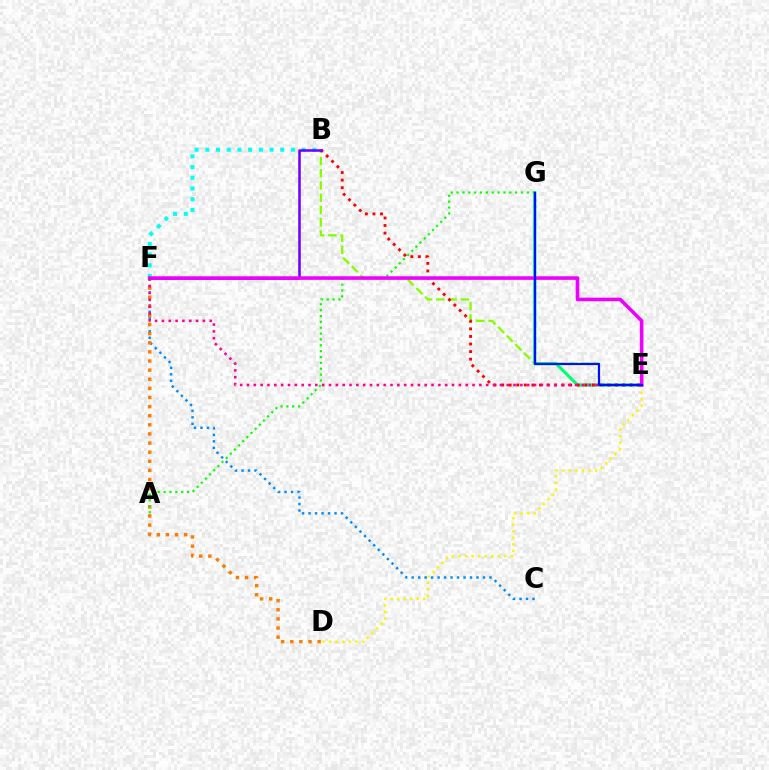{('B', 'E'): [{'color': '#84ff00', 'line_style': 'dashed', 'thickness': 1.67}, {'color': '#ff0000', 'line_style': 'dotted', 'thickness': 2.06}], ('B', 'F'): [{'color': '#00fff6', 'line_style': 'dotted', 'thickness': 2.91}, {'color': '#7200ff', 'line_style': 'solid', 'thickness': 1.84}], ('C', 'F'): [{'color': '#008cff', 'line_style': 'dotted', 'thickness': 1.76}], ('E', 'G'): [{'color': '#00ff74', 'line_style': 'solid', 'thickness': 2.29}, {'color': '#0010ff', 'line_style': 'solid', 'thickness': 1.59}], ('D', 'F'): [{'color': '#ff7c00', 'line_style': 'dotted', 'thickness': 2.48}], ('A', 'G'): [{'color': '#08ff00', 'line_style': 'dotted', 'thickness': 1.59}], ('D', 'E'): [{'color': '#fcf500', 'line_style': 'dotted', 'thickness': 1.78}], ('E', 'F'): [{'color': '#ee00ff', 'line_style': 'solid', 'thickness': 2.58}, {'color': '#ff0094', 'line_style': 'dotted', 'thickness': 1.86}]}